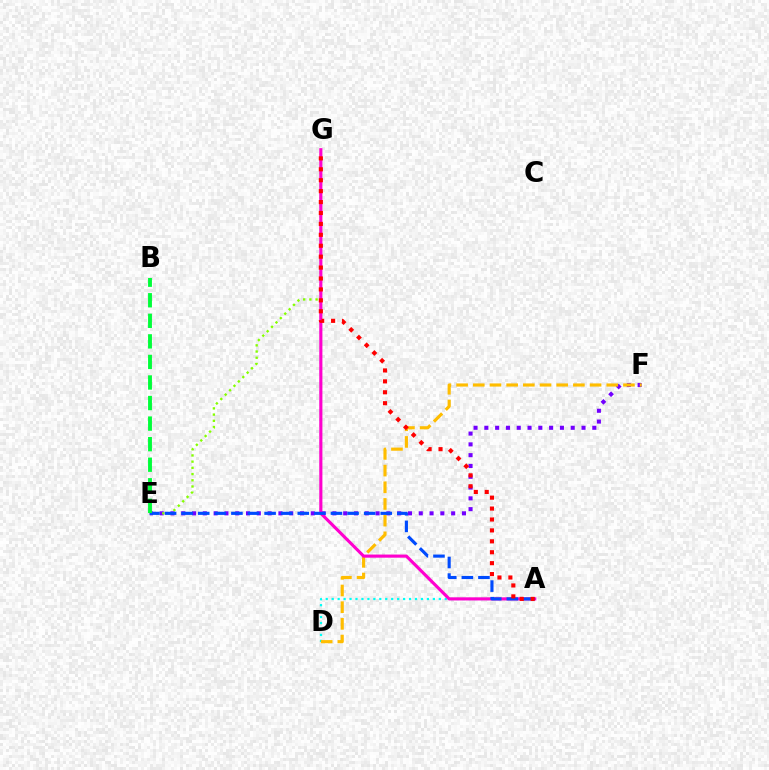{('A', 'D'): [{'color': '#00fff6', 'line_style': 'dotted', 'thickness': 1.62}], ('E', 'F'): [{'color': '#7200ff', 'line_style': 'dotted', 'thickness': 2.93}], ('D', 'F'): [{'color': '#ffbd00', 'line_style': 'dashed', 'thickness': 2.27}], ('E', 'G'): [{'color': '#84ff00', 'line_style': 'dotted', 'thickness': 1.69}], ('A', 'G'): [{'color': '#ff00cf', 'line_style': 'solid', 'thickness': 2.25}, {'color': '#ff0000', 'line_style': 'dotted', 'thickness': 2.97}], ('A', 'E'): [{'color': '#004bff', 'line_style': 'dashed', 'thickness': 2.25}], ('B', 'E'): [{'color': '#00ff39', 'line_style': 'dashed', 'thickness': 2.79}]}